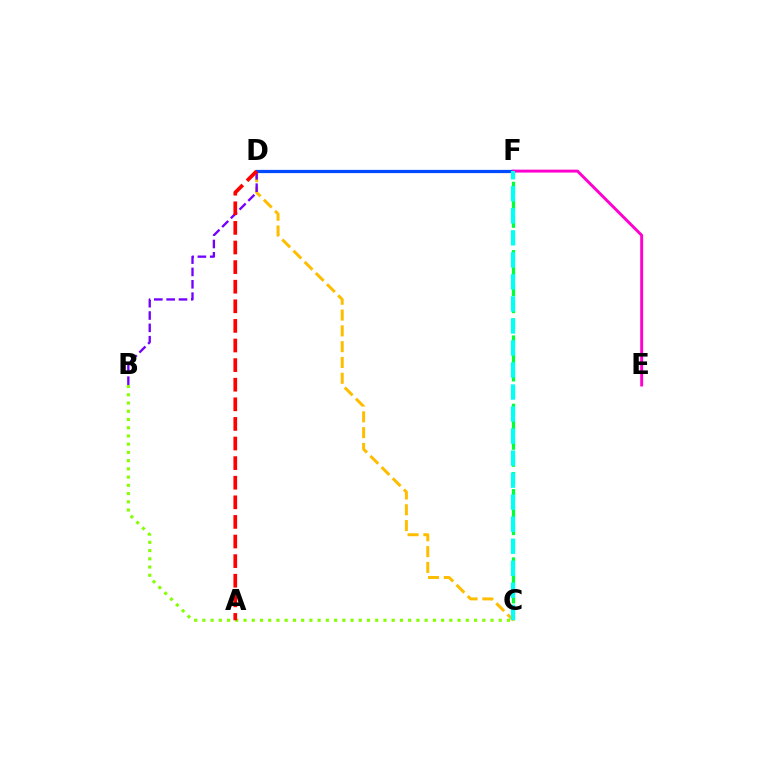{('C', 'F'): [{'color': '#00ff39', 'line_style': 'dashed', 'thickness': 2.32}, {'color': '#00fff6', 'line_style': 'dashed', 'thickness': 2.99}], ('C', 'D'): [{'color': '#ffbd00', 'line_style': 'dashed', 'thickness': 2.15}], ('D', 'F'): [{'color': '#004bff', 'line_style': 'solid', 'thickness': 2.33}], ('E', 'F'): [{'color': '#ff00cf', 'line_style': 'solid', 'thickness': 2.11}], ('B', 'D'): [{'color': '#7200ff', 'line_style': 'dashed', 'thickness': 1.68}], ('B', 'C'): [{'color': '#84ff00', 'line_style': 'dotted', 'thickness': 2.24}], ('A', 'D'): [{'color': '#ff0000', 'line_style': 'dashed', 'thickness': 2.66}]}